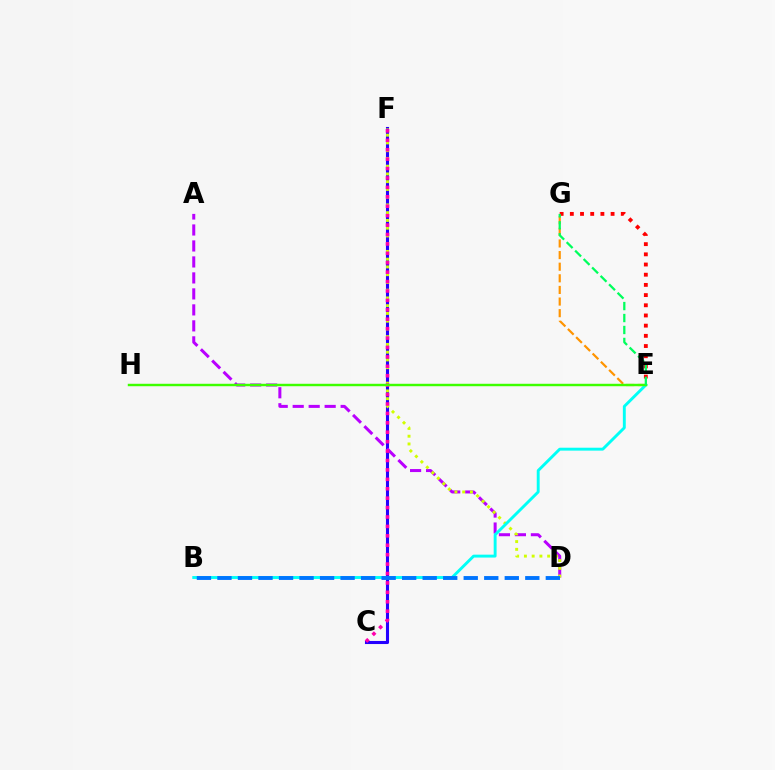{('C', 'F'): [{'color': '#2500ff', 'line_style': 'solid', 'thickness': 2.22}, {'color': '#ff00ac', 'line_style': 'dotted', 'thickness': 2.56}], ('A', 'D'): [{'color': '#b900ff', 'line_style': 'dashed', 'thickness': 2.17}], ('E', 'G'): [{'color': '#ff0000', 'line_style': 'dotted', 'thickness': 2.77}, {'color': '#ff9400', 'line_style': 'dashed', 'thickness': 1.58}, {'color': '#00ff5c', 'line_style': 'dashed', 'thickness': 1.62}], ('D', 'F'): [{'color': '#d1ff00', 'line_style': 'dotted', 'thickness': 2.11}], ('B', 'E'): [{'color': '#00fff6', 'line_style': 'solid', 'thickness': 2.09}], ('B', 'D'): [{'color': '#0074ff', 'line_style': 'dashed', 'thickness': 2.79}], ('E', 'H'): [{'color': '#3dff00', 'line_style': 'solid', 'thickness': 1.75}]}